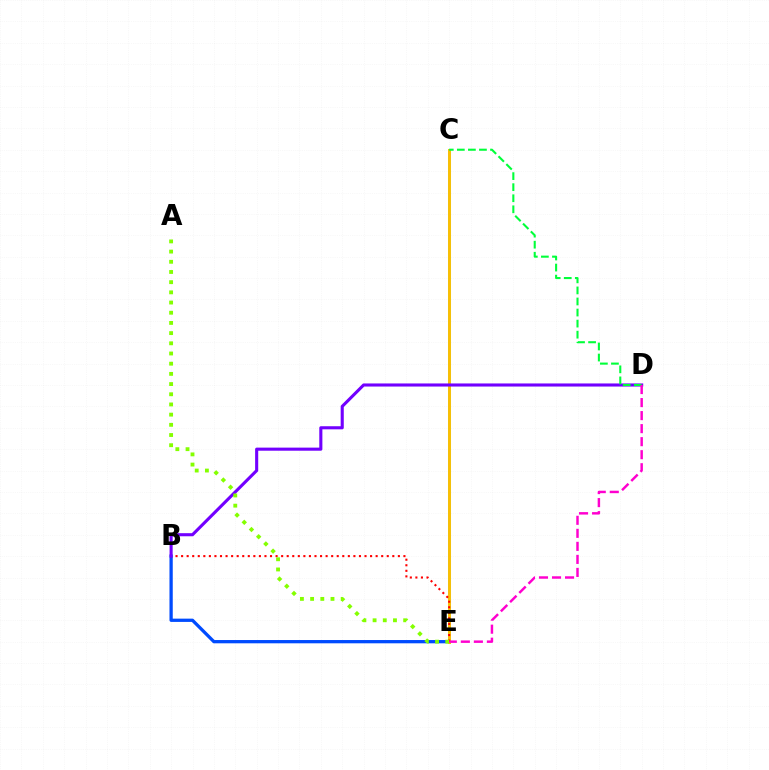{('C', 'E'): [{'color': '#00fff6', 'line_style': 'solid', 'thickness': 2.17}, {'color': '#ffbd00', 'line_style': 'solid', 'thickness': 2.09}], ('B', 'E'): [{'color': '#004bff', 'line_style': 'solid', 'thickness': 2.36}, {'color': '#ff0000', 'line_style': 'dotted', 'thickness': 1.51}], ('B', 'D'): [{'color': '#7200ff', 'line_style': 'solid', 'thickness': 2.23}], ('C', 'D'): [{'color': '#00ff39', 'line_style': 'dashed', 'thickness': 1.5}], ('A', 'E'): [{'color': '#84ff00', 'line_style': 'dotted', 'thickness': 2.77}], ('D', 'E'): [{'color': '#ff00cf', 'line_style': 'dashed', 'thickness': 1.77}]}